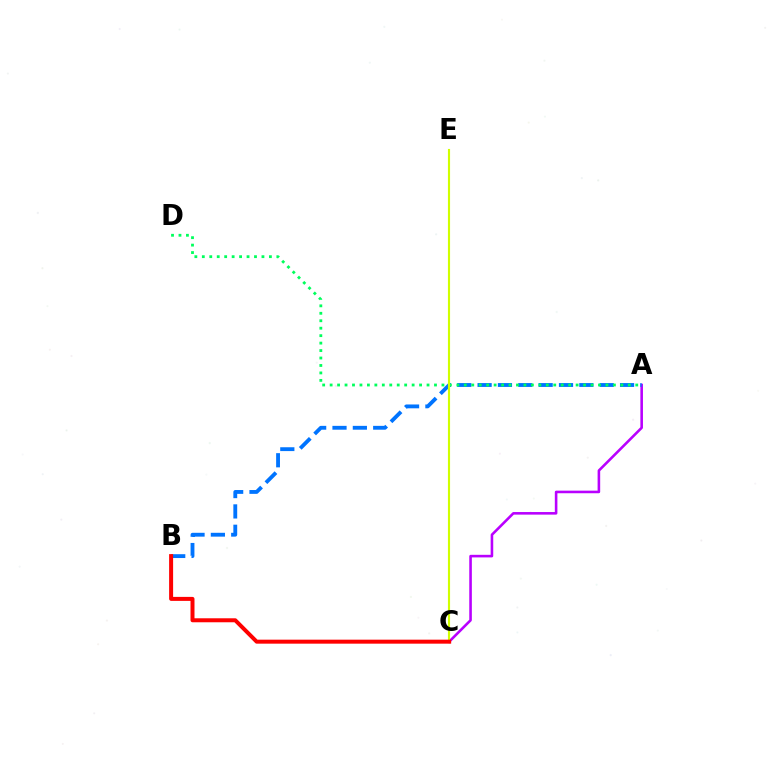{('A', 'C'): [{'color': '#b900ff', 'line_style': 'solid', 'thickness': 1.86}], ('A', 'B'): [{'color': '#0074ff', 'line_style': 'dashed', 'thickness': 2.76}], ('A', 'D'): [{'color': '#00ff5c', 'line_style': 'dotted', 'thickness': 2.03}], ('C', 'E'): [{'color': '#d1ff00', 'line_style': 'solid', 'thickness': 1.54}], ('B', 'C'): [{'color': '#ff0000', 'line_style': 'solid', 'thickness': 2.88}]}